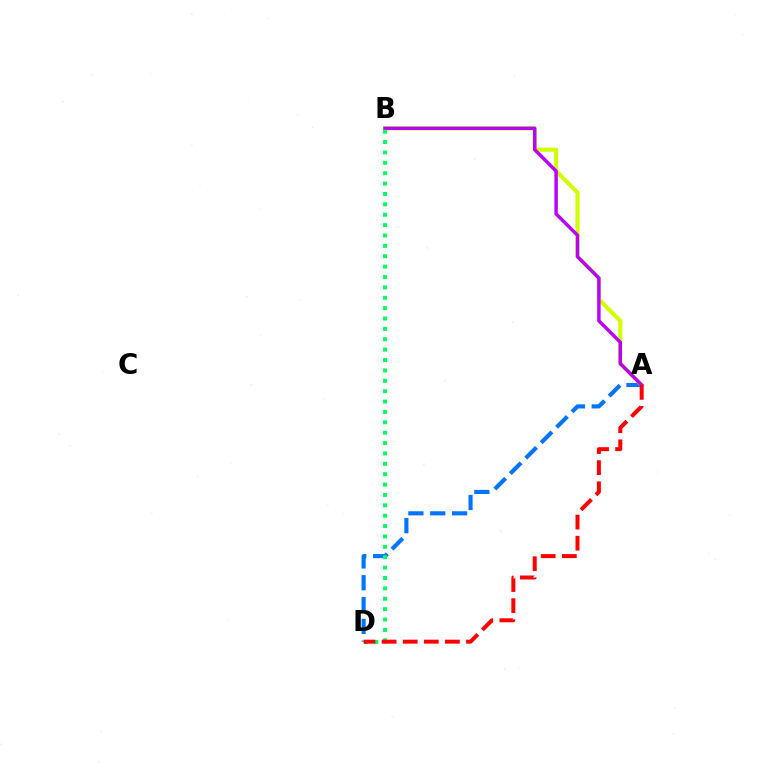{('A', 'D'): [{'color': '#0074ff', 'line_style': 'dashed', 'thickness': 2.97}, {'color': '#ff0000', 'line_style': 'dashed', 'thickness': 2.87}], ('A', 'B'): [{'color': '#d1ff00', 'line_style': 'solid', 'thickness': 2.93}, {'color': '#b900ff', 'line_style': 'solid', 'thickness': 2.48}], ('B', 'D'): [{'color': '#00ff5c', 'line_style': 'dotted', 'thickness': 2.82}]}